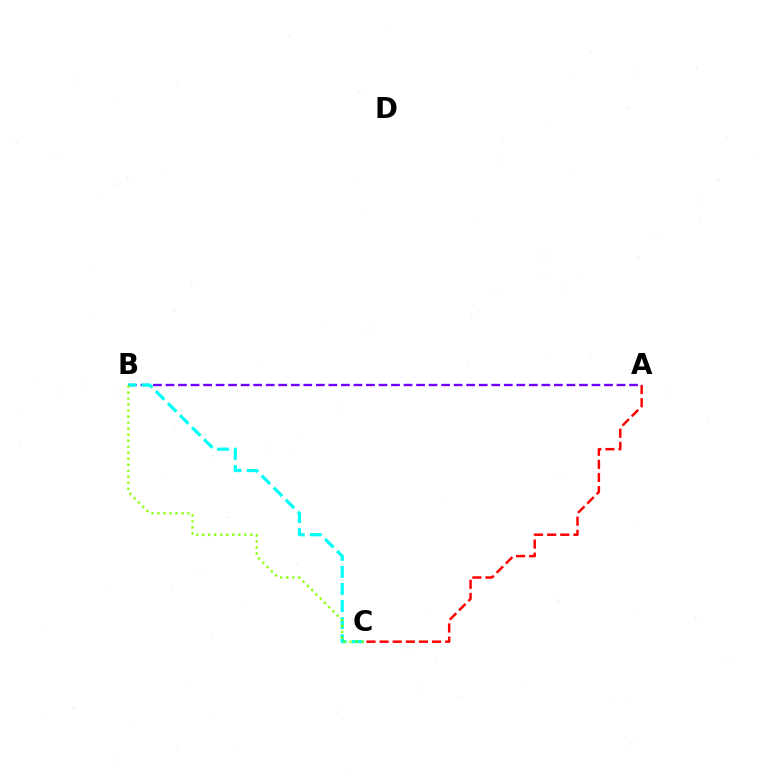{('A', 'C'): [{'color': '#ff0000', 'line_style': 'dashed', 'thickness': 1.78}], ('A', 'B'): [{'color': '#7200ff', 'line_style': 'dashed', 'thickness': 1.7}], ('B', 'C'): [{'color': '#00fff6', 'line_style': 'dashed', 'thickness': 2.31}, {'color': '#84ff00', 'line_style': 'dotted', 'thickness': 1.63}]}